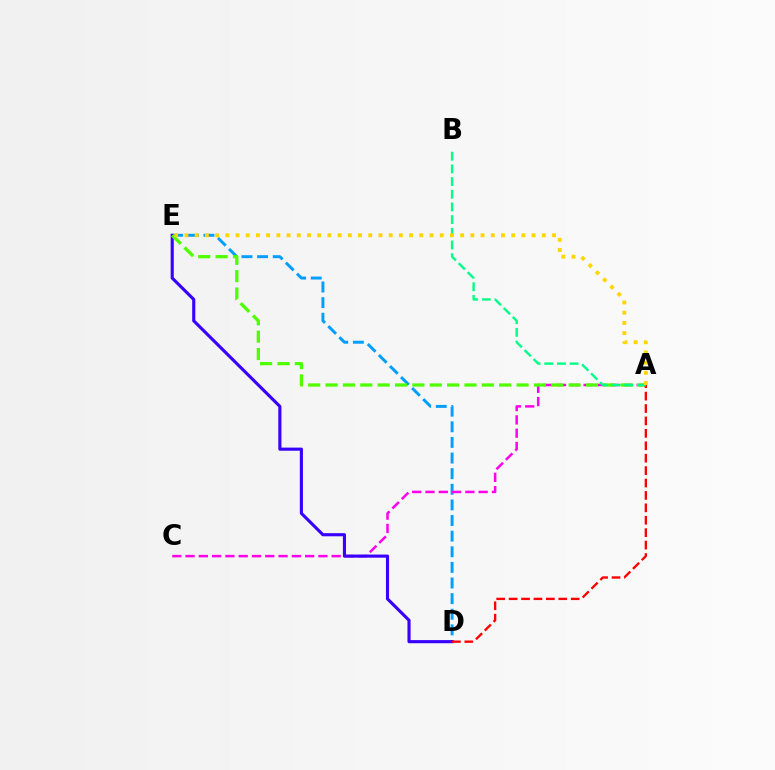{('D', 'E'): [{'color': '#009eff', 'line_style': 'dashed', 'thickness': 2.12}, {'color': '#3700ff', 'line_style': 'solid', 'thickness': 2.25}], ('A', 'C'): [{'color': '#ff00ed', 'line_style': 'dashed', 'thickness': 1.8}], ('A', 'E'): [{'color': '#4fff00', 'line_style': 'dashed', 'thickness': 2.36}, {'color': '#ffd500', 'line_style': 'dotted', 'thickness': 2.77}], ('A', 'D'): [{'color': '#ff0000', 'line_style': 'dashed', 'thickness': 1.69}], ('A', 'B'): [{'color': '#00ff86', 'line_style': 'dashed', 'thickness': 1.72}]}